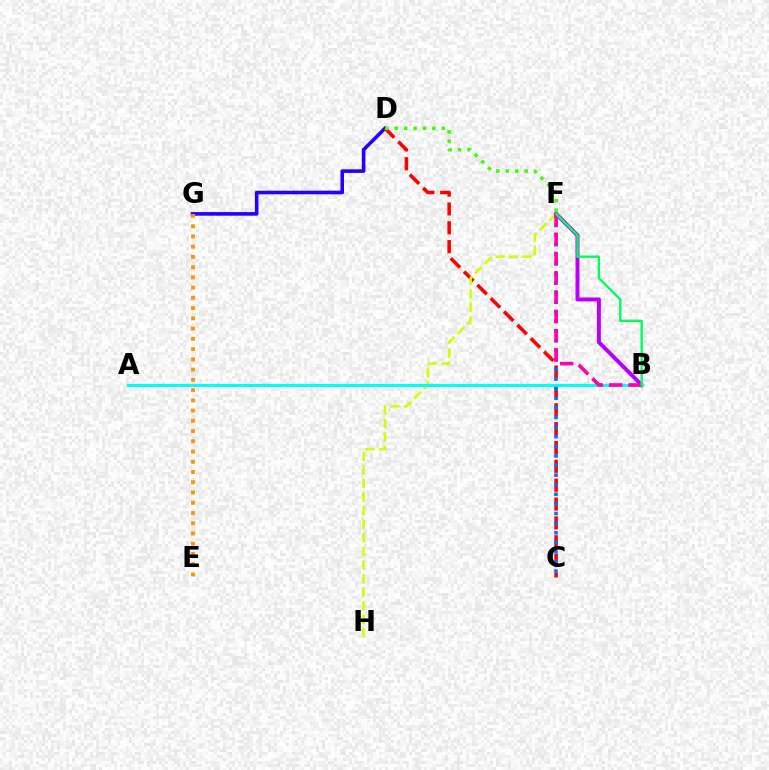{('D', 'G'): [{'color': '#2500ff', 'line_style': 'solid', 'thickness': 2.59}], ('C', 'D'): [{'color': '#ff0000', 'line_style': 'dashed', 'thickness': 2.56}], ('F', 'H'): [{'color': '#d1ff00', 'line_style': 'dashed', 'thickness': 1.84}], ('B', 'F'): [{'color': '#b900ff', 'line_style': 'solid', 'thickness': 2.87}, {'color': '#ff00ac', 'line_style': 'dashed', 'thickness': 2.62}, {'color': '#00ff5c', 'line_style': 'solid', 'thickness': 1.71}], ('D', 'F'): [{'color': '#3dff00', 'line_style': 'dotted', 'thickness': 2.56}], ('A', 'B'): [{'color': '#00fff6', 'line_style': 'solid', 'thickness': 2.23}], ('C', 'F'): [{'color': '#0074ff', 'line_style': 'dotted', 'thickness': 2.61}], ('E', 'G'): [{'color': '#ff9400', 'line_style': 'dotted', 'thickness': 2.78}]}